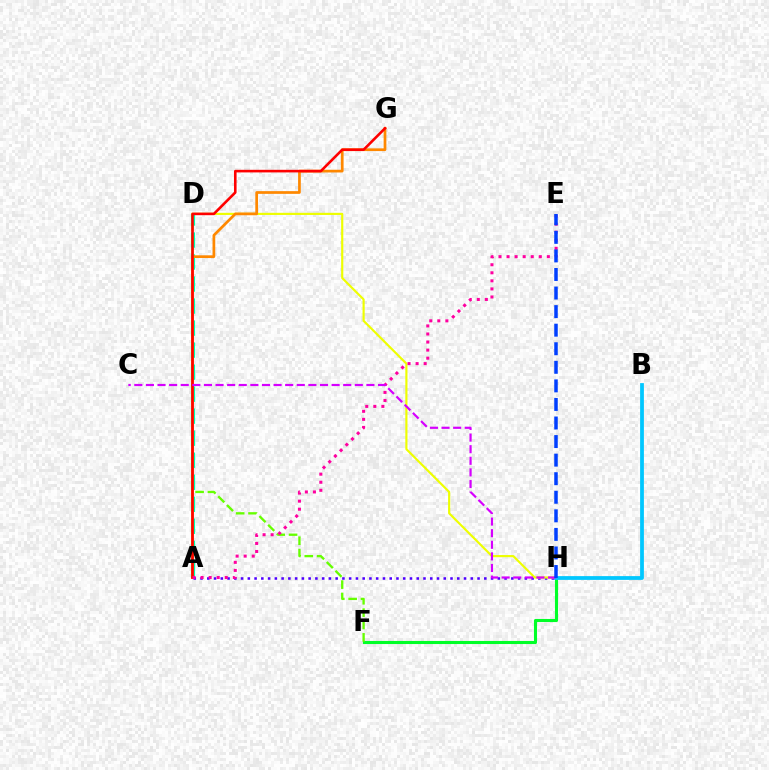{('A', 'D'): [{'color': '#00ffaf', 'line_style': 'dashed', 'thickness': 2.99}], ('F', 'H'): [{'color': '#00ff27', 'line_style': 'solid', 'thickness': 2.22}], ('A', 'H'): [{'color': '#4f00ff', 'line_style': 'dotted', 'thickness': 1.84}], ('D', 'H'): [{'color': '#eeff00', 'line_style': 'solid', 'thickness': 1.55}], ('B', 'H'): [{'color': '#00c7ff', 'line_style': 'solid', 'thickness': 2.71}], ('D', 'F'): [{'color': '#66ff00', 'line_style': 'dashed', 'thickness': 1.68}], ('A', 'G'): [{'color': '#ff8800', 'line_style': 'solid', 'thickness': 1.96}, {'color': '#ff0000', 'line_style': 'solid', 'thickness': 1.87}], ('A', 'E'): [{'color': '#ff00a0', 'line_style': 'dotted', 'thickness': 2.19}], ('C', 'H'): [{'color': '#d600ff', 'line_style': 'dashed', 'thickness': 1.58}], ('E', 'H'): [{'color': '#003fff', 'line_style': 'dashed', 'thickness': 2.52}]}